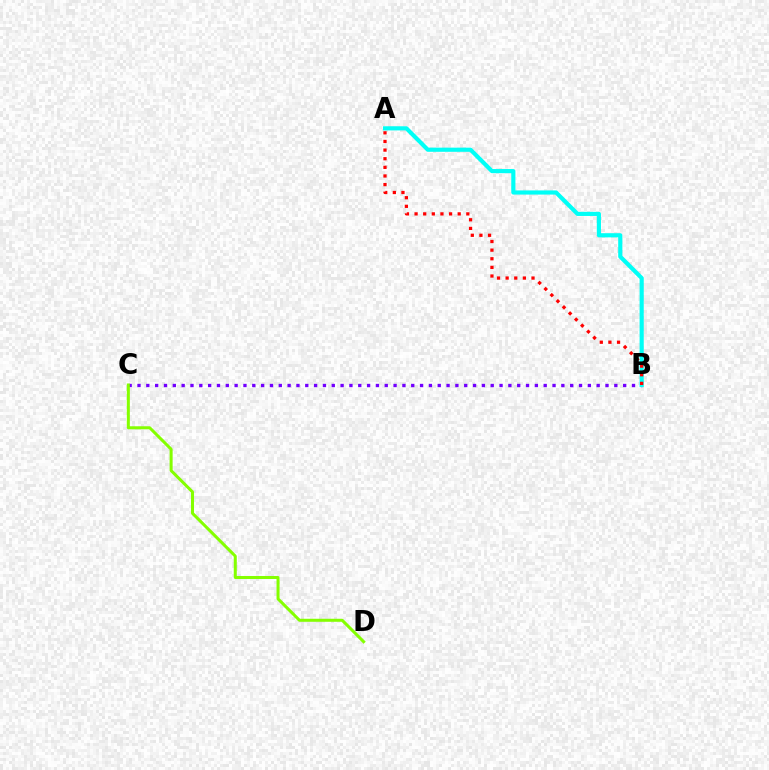{('B', 'C'): [{'color': '#7200ff', 'line_style': 'dotted', 'thickness': 2.4}], ('A', 'B'): [{'color': '#00fff6', 'line_style': 'solid', 'thickness': 2.99}, {'color': '#ff0000', 'line_style': 'dotted', 'thickness': 2.34}], ('C', 'D'): [{'color': '#84ff00', 'line_style': 'solid', 'thickness': 2.18}]}